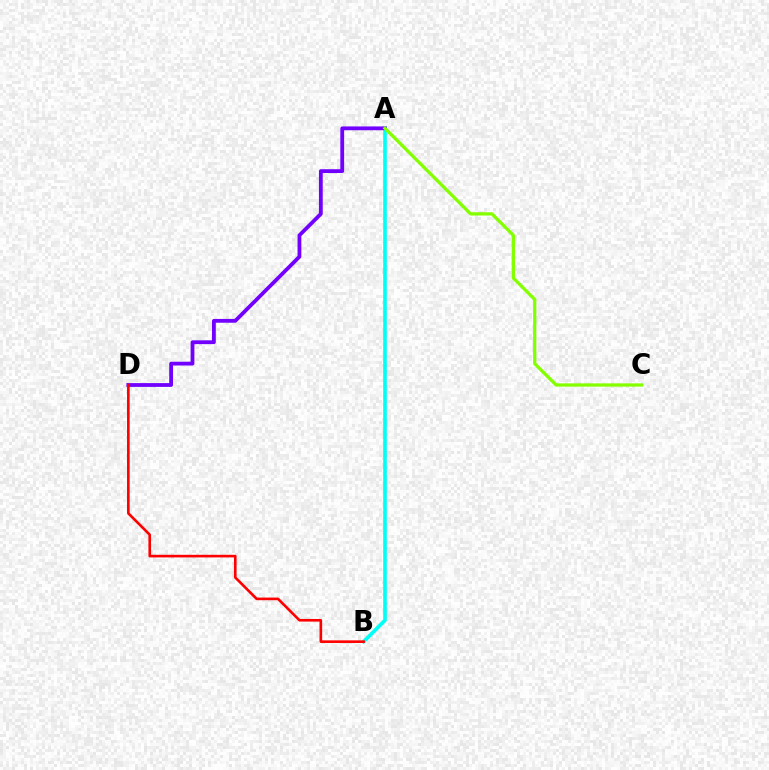{('A', 'B'): [{'color': '#00fff6', 'line_style': 'solid', 'thickness': 2.61}], ('A', 'D'): [{'color': '#7200ff', 'line_style': 'solid', 'thickness': 2.74}], ('A', 'C'): [{'color': '#84ff00', 'line_style': 'solid', 'thickness': 2.36}], ('B', 'D'): [{'color': '#ff0000', 'line_style': 'solid', 'thickness': 1.89}]}